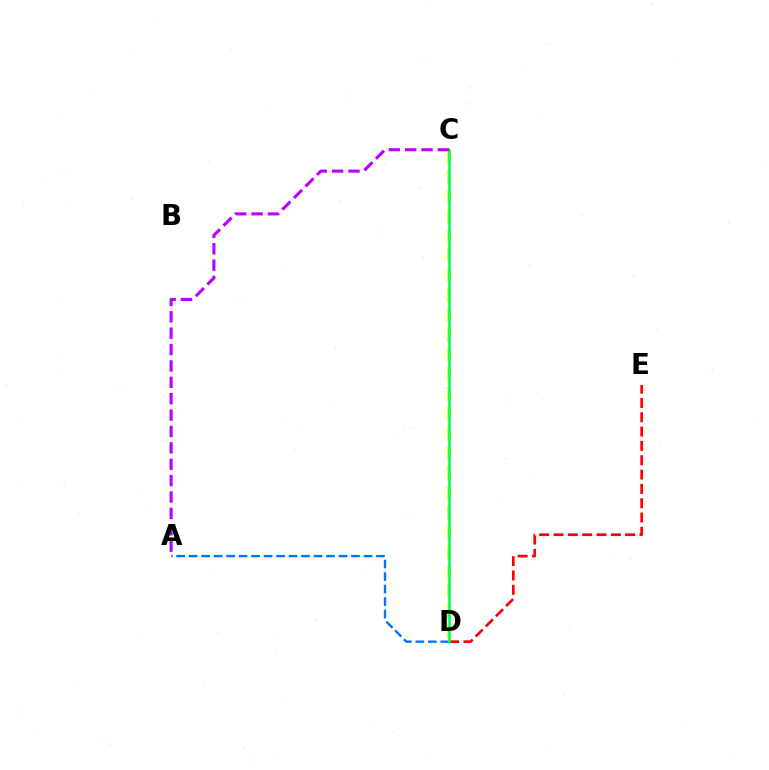{('C', 'D'): [{'color': '#d1ff00', 'line_style': 'dashed', 'thickness': 2.68}, {'color': '#00ff5c', 'line_style': 'solid', 'thickness': 1.86}], ('A', 'D'): [{'color': '#0074ff', 'line_style': 'dashed', 'thickness': 1.7}], ('D', 'E'): [{'color': '#ff0000', 'line_style': 'dashed', 'thickness': 1.95}], ('A', 'C'): [{'color': '#b900ff', 'line_style': 'dashed', 'thickness': 2.23}]}